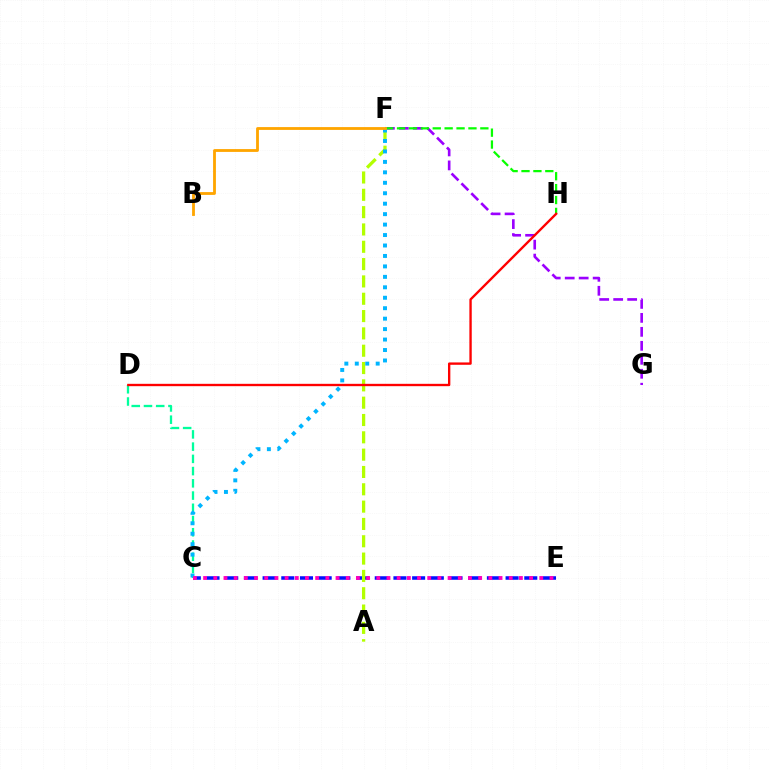{('C', 'D'): [{'color': '#00ff9d', 'line_style': 'dashed', 'thickness': 1.66}], ('F', 'G'): [{'color': '#9b00ff', 'line_style': 'dashed', 'thickness': 1.9}], ('C', 'E'): [{'color': '#0010ff', 'line_style': 'dashed', 'thickness': 2.54}, {'color': '#ff00bd', 'line_style': 'dotted', 'thickness': 2.77}], ('A', 'F'): [{'color': '#b3ff00', 'line_style': 'dashed', 'thickness': 2.35}], ('F', 'H'): [{'color': '#08ff00', 'line_style': 'dashed', 'thickness': 1.62}], ('D', 'H'): [{'color': '#ff0000', 'line_style': 'solid', 'thickness': 1.7}], ('C', 'F'): [{'color': '#00b5ff', 'line_style': 'dotted', 'thickness': 2.84}], ('B', 'F'): [{'color': '#ffa500', 'line_style': 'solid', 'thickness': 2.03}]}